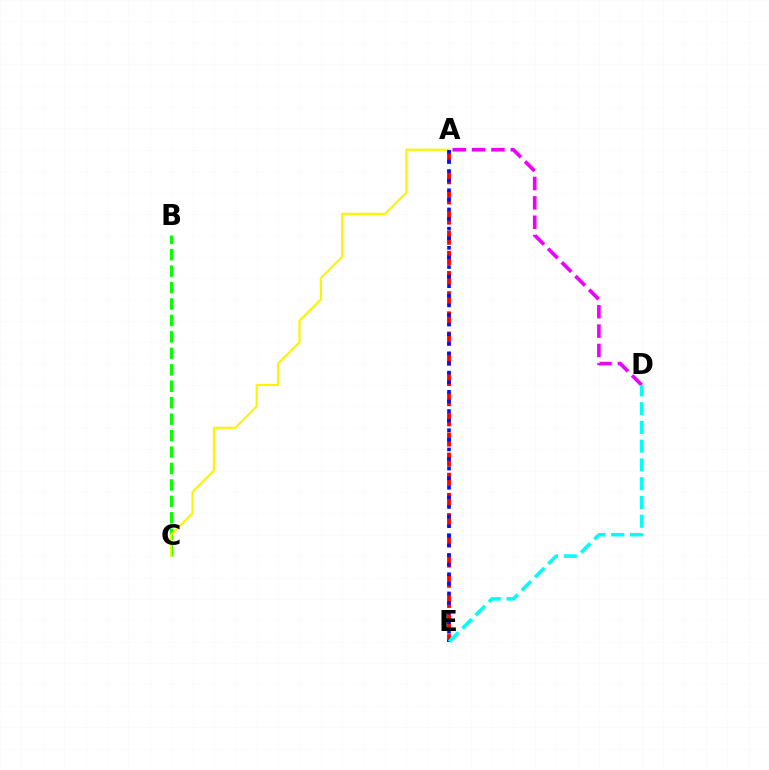{('B', 'C'): [{'color': '#08ff00', 'line_style': 'dashed', 'thickness': 2.23}], ('A', 'D'): [{'color': '#ee00ff', 'line_style': 'dashed', 'thickness': 2.63}], ('A', 'E'): [{'color': '#ff0000', 'line_style': 'dashed', 'thickness': 2.74}, {'color': '#0010ff', 'line_style': 'dotted', 'thickness': 2.61}], ('A', 'C'): [{'color': '#fcf500', 'line_style': 'solid', 'thickness': 1.57}], ('D', 'E'): [{'color': '#00fff6', 'line_style': 'dashed', 'thickness': 2.55}]}